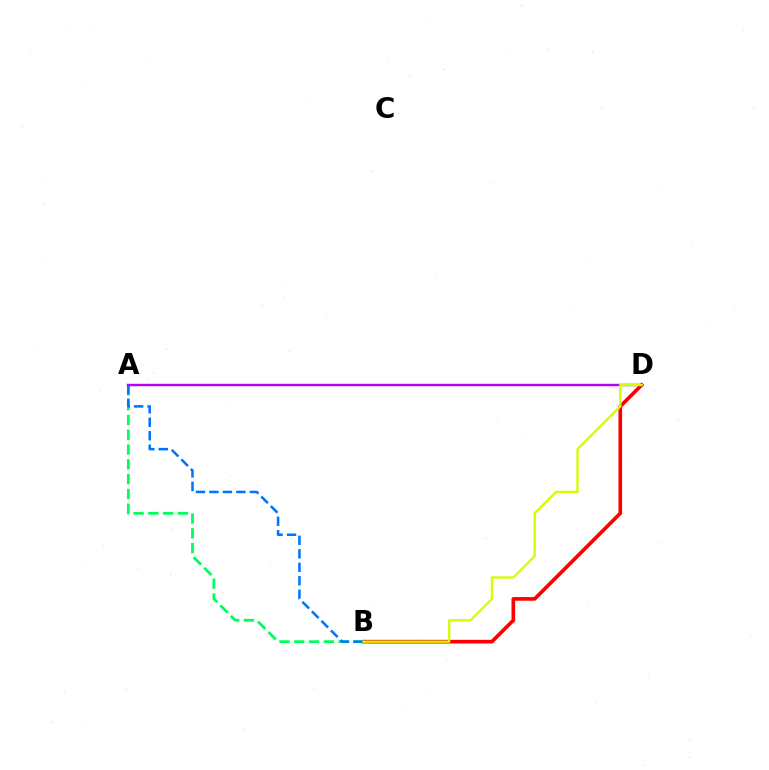{('B', 'D'): [{'color': '#ff0000', 'line_style': 'solid', 'thickness': 2.63}, {'color': '#d1ff00', 'line_style': 'solid', 'thickness': 1.67}], ('A', 'B'): [{'color': '#00ff5c', 'line_style': 'dashed', 'thickness': 2.01}, {'color': '#0074ff', 'line_style': 'dashed', 'thickness': 1.83}], ('A', 'D'): [{'color': '#b900ff', 'line_style': 'solid', 'thickness': 1.75}]}